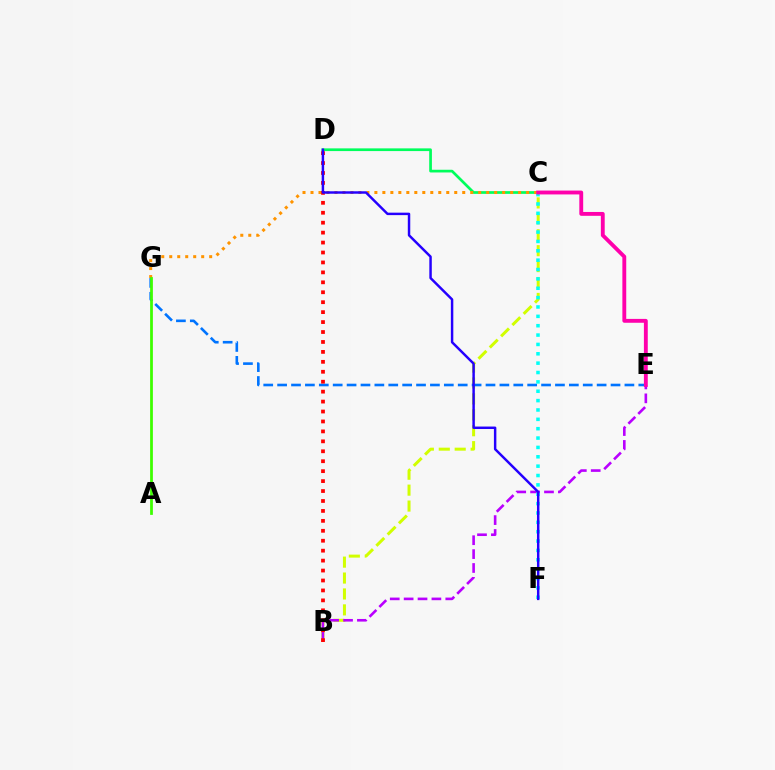{('B', 'C'): [{'color': '#d1ff00', 'line_style': 'dashed', 'thickness': 2.16}], ('C', 'D'): [{'color': '#00ff5c', 'line_style': 'solid', 'thickness': 1.95}], ('B', 'E'): [{'color': '#b900ff', 'line_style': 'dashed', 'thickness': 1.89}], ('C', 'G'): [{'color': '#ff9400', 'line_style': 'dotted', 'thickness': 2.17}], ('E', 'G'): [{'color': '#0074ff', 'line_style': 'dashed', 'thickness': 1.89}], ('B', 'D'): [{'color': '#ff0000', 'line_style': 'dotted', 'thickness': 2.7}], ('C', 'F'): [{'color': '#00fff6', 'line_style': 'dotted', 'thickness': 2.54}], ('A', 'G'): [{'color': '#3dff00', 'line_style': 'solid', 'thickness': 1.99}], ('C', 'E'): [{'color': '#ff00ac', 'line_style': 'solid', 'thickness': 2.78}], ('D', 'F'): [{'color': '#2500ff', 'line_style': 'solid', 'thickness': 1.77}]}